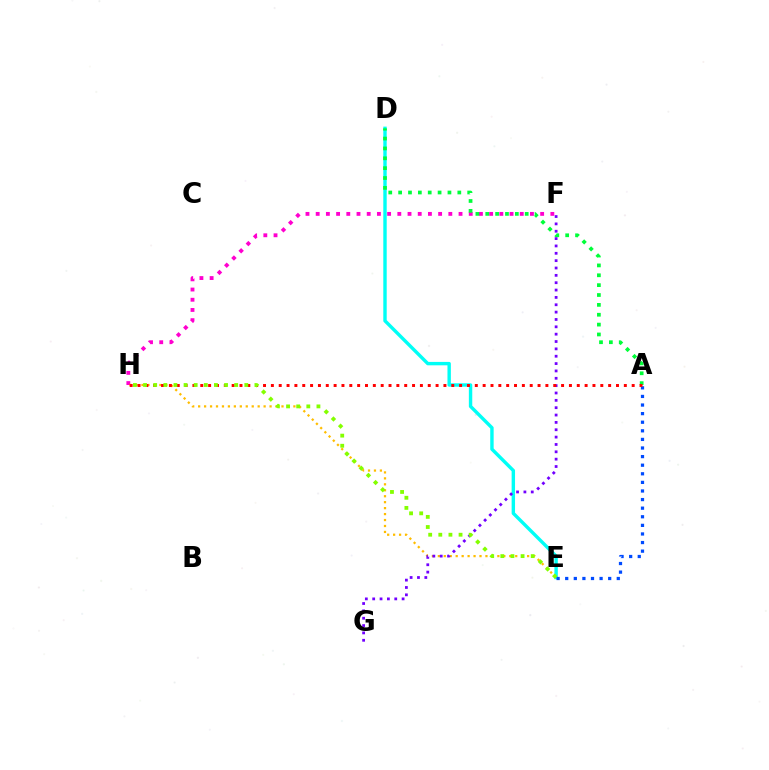{('D', 'E'): [{'color': '#00fff6', 'line_style': 'solid', 'thickness': 2.45}], ('F', 'H'): [{'color': '#ff00cf', 'line_style': 'dotted', 'thickness': 2.77}], ('A', 'D'): [{'color': '#00ff39', 'line_style': 'dotted', 'thickness': 2.68}], ('E', 'H'): [{'color': '#ffbd00', 'line_style': 'dotted', 'thickness': 1.62}, {'color': '#84ff00', 'line_style': 'dotted', 'thickness': 2.75}], ('A', 'E'): [{'color': '#004bff', 'line_style': 'dotted', 'thickness': 2.34}], ('F', 'G'): [{'color': '#7200ff', 'line_style': 'dotted', 'thickness': 2.0}], ('A', 'H'): [{'color': '#ff0000', 'line_style': 'dotted', 'thickness': 2.13}]}